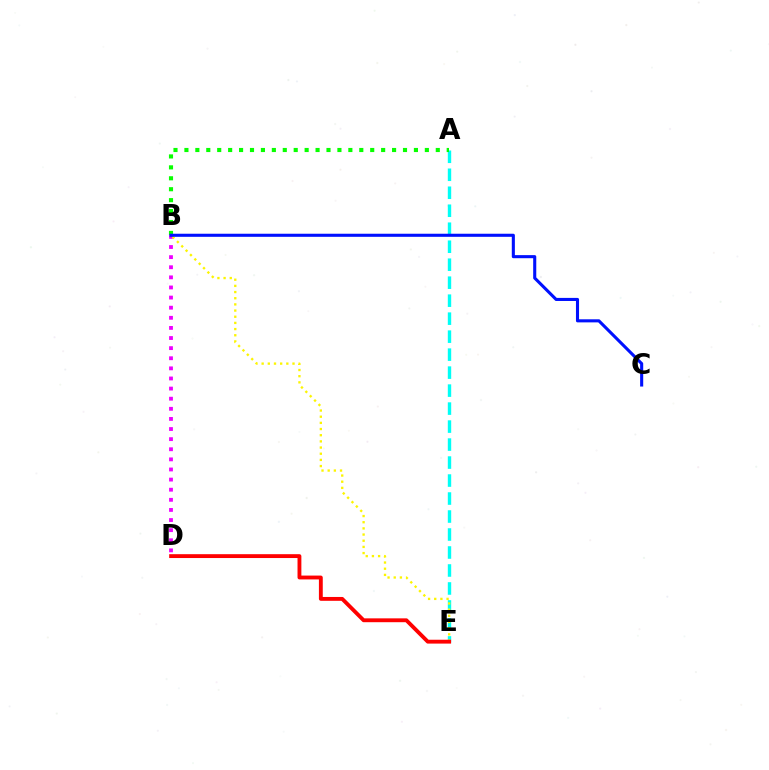{('B', 'D'): [{'color': '#ee00ff', 'line_style': 'dotted', 'thickness': 2.75}], ('A', 'E'): [{'color': '#00fff6', 'line_style': 'dashed', 'thickness': 2.44}], ('A', 'B'): [{'color': '#08ff00', 'line_style': 'dotted', 'thickness': 2.97}], ('B', 'E'): [{'color': '#fcf500', 'line_style': 'dotted', 'thickness': 1.68}], ('D', 'E'): [{'color': '#ff0000', 'line_style': 'solid', 'thickness': 2.77}], ('B', 'C'): [{'color': '#0010ff', 'line_style': 'solid', 'thickness': 2.22}]}